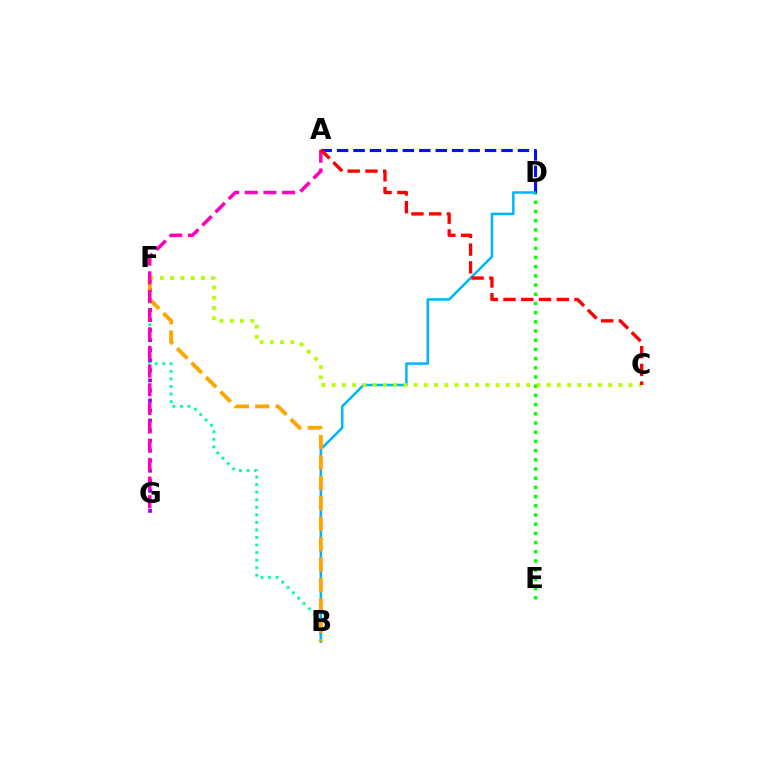{('A', 'D'): [{'color': '#0010ff', 'line_style': 'dashed', 'thickness': 2.23}], ('B', 'F'): [{'color': '#00ff9d', 'line_style': 'dotted', 'thickness': 2.05}, {'color': '#ffa500', 'line_style': 'dashed', 'thickness': 2.77}], ('F', 'G'): [{'color': '#9b00ff', 'line_style': 'dotted', 'thickness': 2.73}], ('B', 'D'): [{'color': '#00b5ff', 'line_style': 'solid', 'thickness': 1.82}], ('D', 'E'): [{'color': '#08ff00', 'line_style': 'dotted', 'thickness': 2.5}], ('C', 'F'): [{'color': '#b3ff00', 'line_style': 'dotted', 'thickness': 2.78}], ('A', 'G'): [{'color': '#ff00bd', 'line_style': 'dashed', 'thickness': 2.53}], ('A', 'C'): [{'color': '#ff0000', 'line_style': 'dashed', 'thickness': 2.41}]}